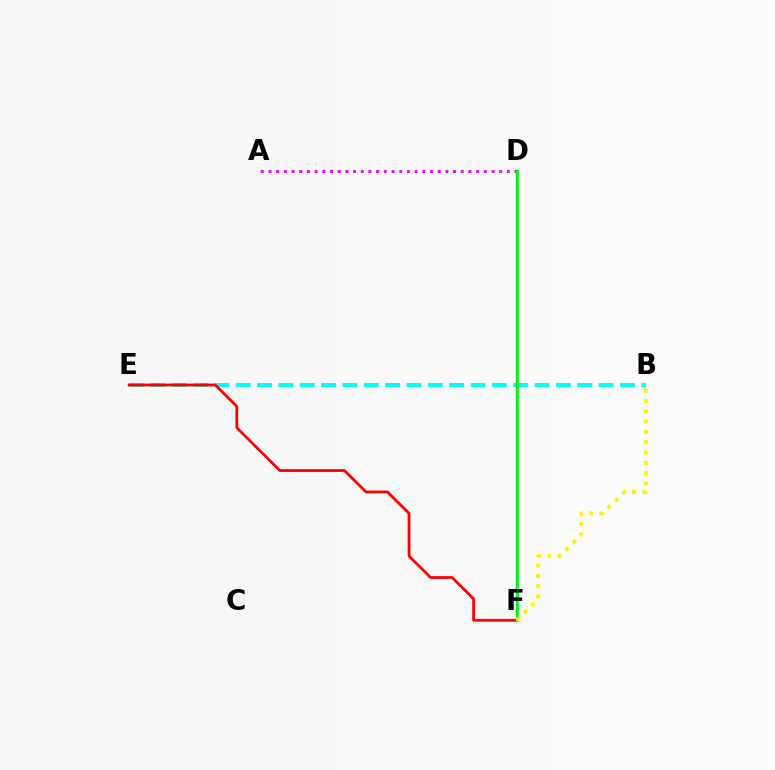{('A', 'D'): [{'color': '#ee00ff', 'line_style': 'dotted', 'thickness': 2.09}], ('B', 'E'): [{'color': '#00fff6', 'line_style': 'dashed', 'thickness': 2.9}], ('E', 'F'): [{'color': '#ff0000', 'line_style': 'solid', 'thickness': 2.01}], ('D', 'F'): [{'color': '#0010ff', 'line_style': 'solid', 'thickness': 1.58}, {'color': '#08ff00', 'line_style': 'solid', 'thickness': 1.97}], ('B', 'F'): [{'color': '#fcf500', 'line_style': 'dotted', 'thickness': 2.8}]}